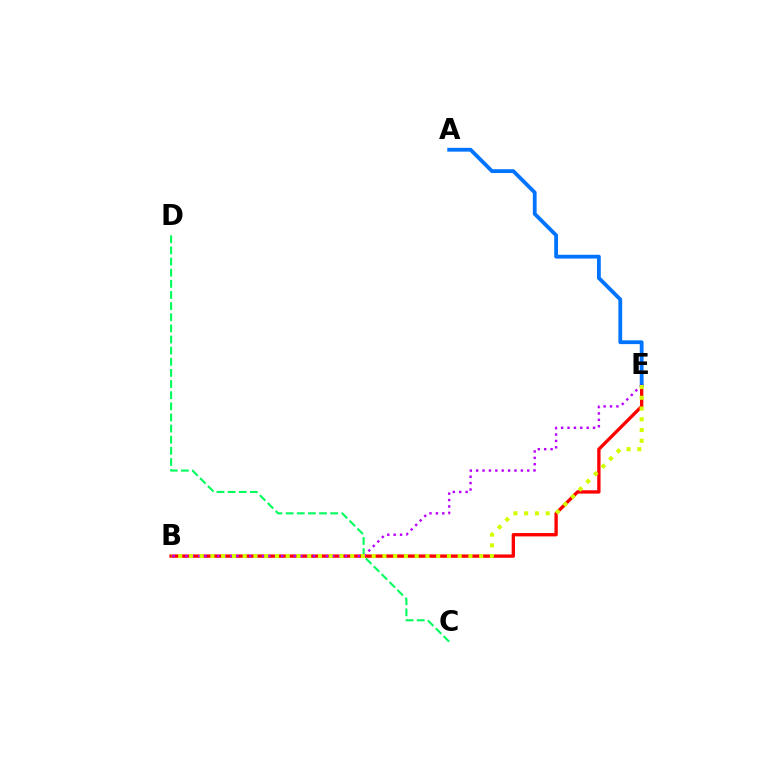{('B', 'E'): [{'color': '#ff0000', 'line_style': 'solid', 'thickness': 2.4}, {'color': '#b900ff', 'line_style': 'dotted', 'thickness': 1.74}, {'color': '#d1ff00', 'line_style': 'dotted', 'thickness': 2.92}], ('C', 'D'): [{'color': '#00ff5c', 'line_style': 'dashed', 'thickness': 1.51}], ('A', 'E'): [{'color': '#0074ff', 'line_style': 'solid', 'thickness': 2.73}]}